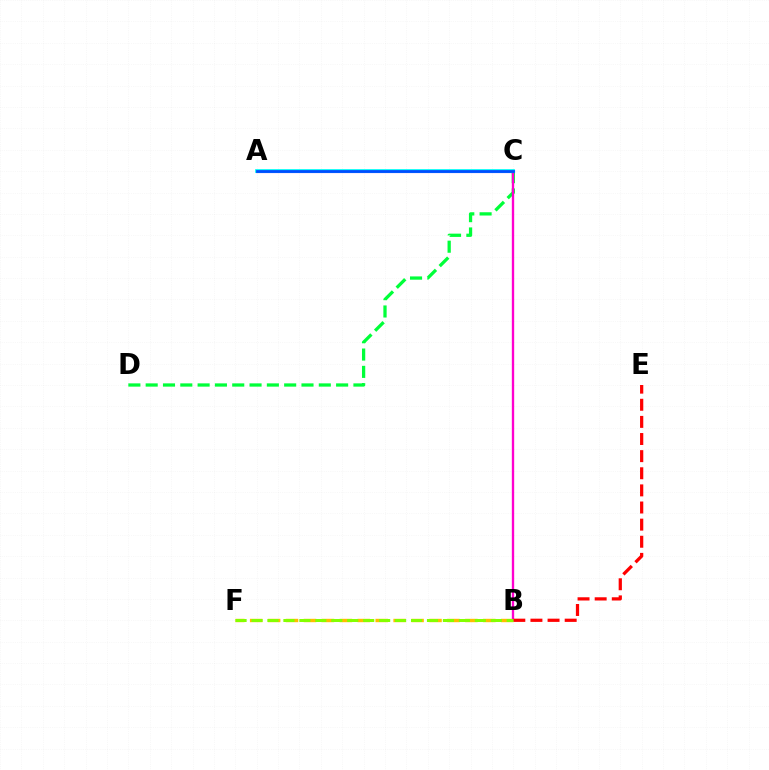{('C', 'D'): [{'color': '#00ff39', 'line_style': 'dashed', 'thickness': 2.35}], ('B', 'F'): [{'color': '#ffbd00', 'line_style': 'dashed', 'thickness': 2.44}, {'color': '#84ff00', 'line_style': 'dashed', 'thickness': 2.17}], ('B', 'C'): [{'color': '#ff00cf', 'line_style': 'solid', 'thickness': 1.69}], ('A', 'C'): [{'color': '#7200ff', 'line_style': 'solid', 'thickness': 2.26}, {'color': '#00fff6', 'line_style': 'solid', 'thickness': 2.68}, {'color': '#004bff', 'line_style': 'solid', 'thickness': 1.99}], ('B', 'E'): [{'color': '#ff0000', 'line_style': 'dashed', 'thickness': 2.33}]}